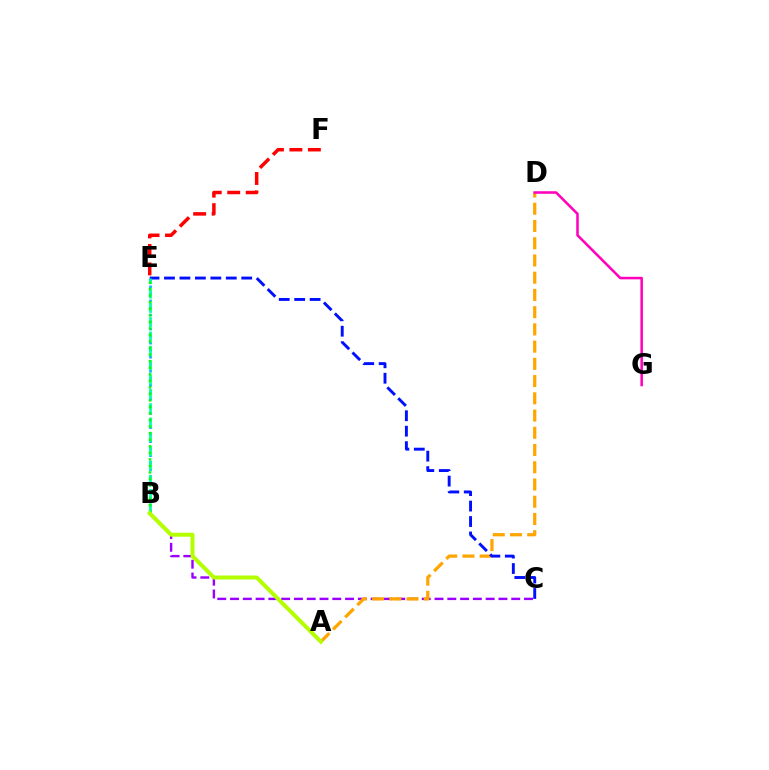{('B', 'C'): [{'color': '#9b00ff', 'line_style': 'dashed', 'thickness': 1.74}], ('B', 'E'): [{'color': '#00b5ff', 'line_style': 'dotted', 'thickness': 1.91}, {'color': '#00ff9d', 'line_style': 'dashed', 'thickness': 1.95}, {'color': '#08ff00', 'line_style': 'dotted', 'thickness': 1.78}], ('A', 'D'): [{'color': '#ffa500', 'line_style': 'dashed', 'thickness': 2.34}], ('C', 'E'): [{'color': '#0010ff', 'line_style': 'dashed', 'thickness': 2.1}], ('D', 'G'): [{'color': '#ff00bd', 'line_style': 'solid', 'thickness': 1.82}], ('E', 'F'): [{'color': '#ff0000', 'line_style': 'dashed', 'thickness': 2.51}], ('A', 'B'): [{'color': '#b3ff00', 'line_style': 'solid', 'thickness': 2.87}]}